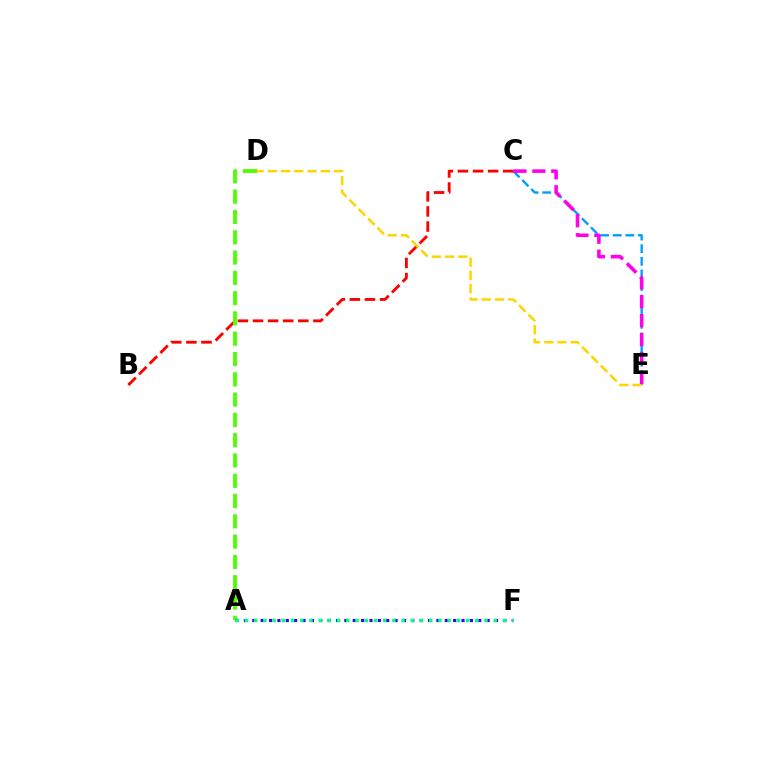{('C', 'E'): [{'color': '#009eff', 'line_style': 'dashed', 'thickness': 1.71}, {'color': '#ff00ed', 'line_style': 'dashed', 'thickness': 2.57}], ('B', 'C'): [{'color': '#ff0000', 'line_style': 'dashed', 'thickness': 2.05}], ('D', 'E'): [{'color': '#ffd500', 'line_style': 'dashed', 'thickness': 1.8}], ('A', 'D'): [{'color': '#4fff00', 'line_style': 'dashed', 'thickness': 2.76}], ('A', 'F'): [{'color': '#3700ff', 'line_style': 'dotted', 'thickness': 2.27}, {'color': '#00ff86', 'line_style': 'dotted', 'thickness': 2.5}]}